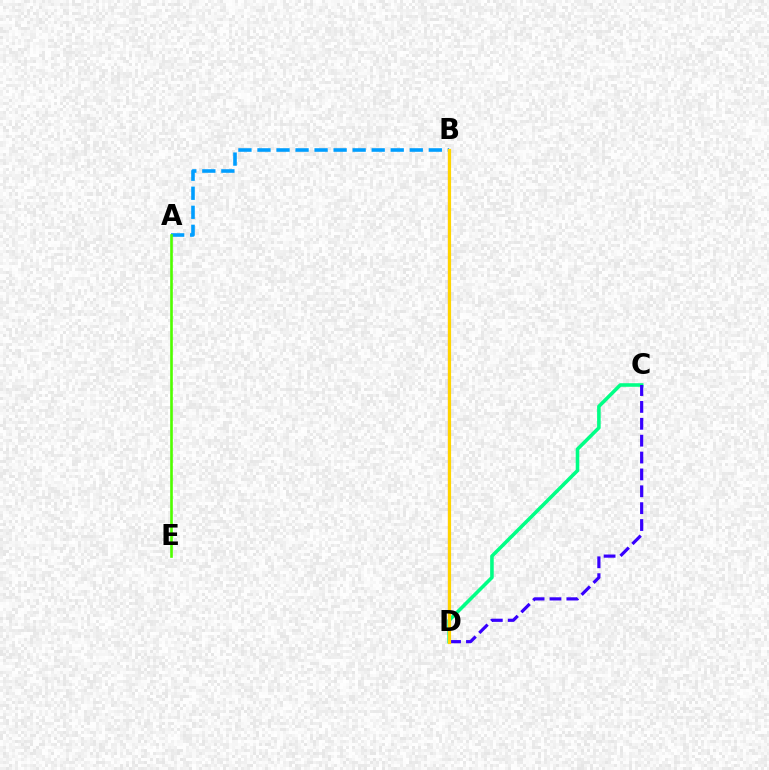{('B', 'D'): [{'color': '#ff0000', 'line_style': 'solid', 'thickness': 1.52}, {'color': '#ff00ed', 'line_style': 'solid', 'thickness': 1.86}, {'color': '#ffd500', 'line_style': 'solid', 'thickness': 2.28}], ('C', 'D'): [{'color': '#00ff86', 'line_style': 'solid', 'thickness': 2.57}, {'color': '#3700ff', 'line_style': 'dashed', 'thickness': 2.29}], ('A', 'B'): [{'color': '#009eff', 'line_style': 'dashed', 'thickness': 2.59}], ('A', 'E'): [{'color': '#4fff00', 'line_style': 'solid', 'thickness': 1.89}]}